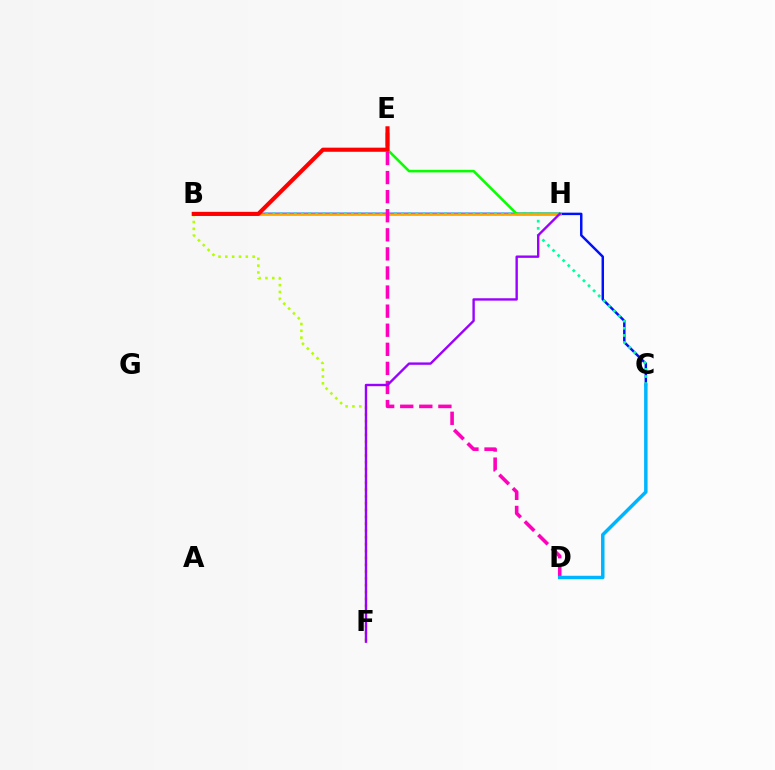{('B', 'F'): [{'color': '#b3ff00', 'line_style': 'dotted', 'thickness': 1.86}], ('B', 'C'): [{'color': '#0010ff', 'line_style': 'solid', 'thickness': 1.77}, {'color': '#00ff9d', 'line_style': 'dotted', 'thickness': 1.94}], ('E', 'H'): [{'color': '#08ff00', 'line_style': 'solid', 'thickness': 1.86}], ('B', 'H'): [{'color': '#ffa500', 'line_style': 'solid', 'thickness': 1.82}], ('D', 'E'): [{'color': '#ff00bd', 'line_style': 'dashed', 'thickness': 2.59}], ('B', 'E'): [{'color': '#ff0000', 'line_style': 'solid', 'thickness': 2.96}], ('F', 'H'): [{'color': '#9b00ff', 'line_style': 'solid', 'thickness': 1.71}], ('C', 'D'): [{'color': '#00b5ff', 'line_style': 'solid', 'thickness': 2.5}]}